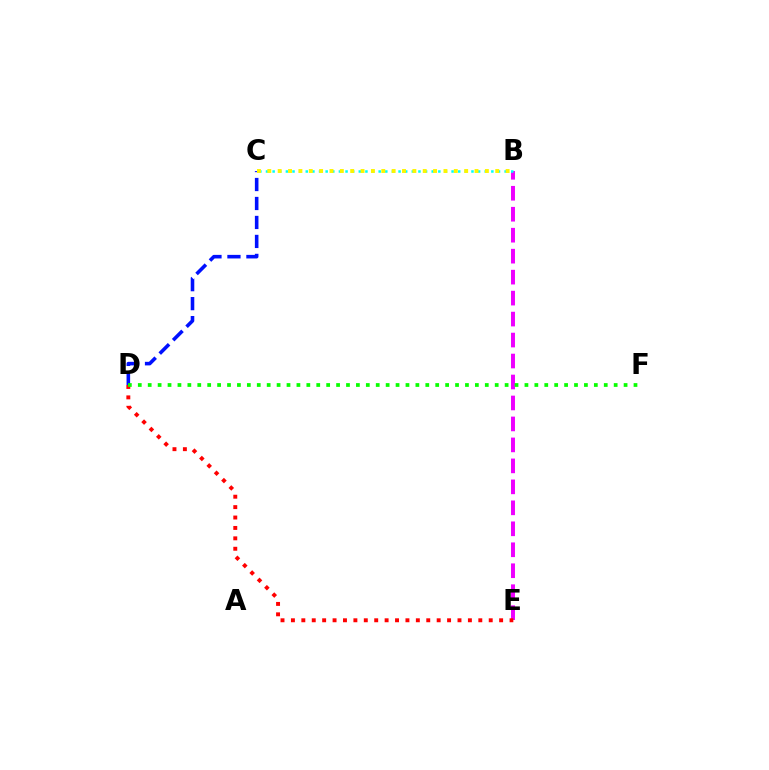{('B', 'E'): [{'color': '#ee00ff', 'line_style': 'dashed', 'thickness': 2.85}], ('C', 'D'): [{'color': '#0010ff', 'line_style': 'dashed', 'thickness': 2.58}], ('B', 'C'): [{'color': '#00fff6', 'line_style': 'dotted', 'thickness': 1.8}, {'color': '#fcf500', 'line_style': 'dotted', 'thickness': 2.81}], ('D', 'E'): [{'color': '#ff0000', 'line_style': 'dotted', 'thickness': 2.83}], ('D', 'F'): [{'color': '#08ff00', 'line_style': 'dotted', 'thickness': 2.69}]}